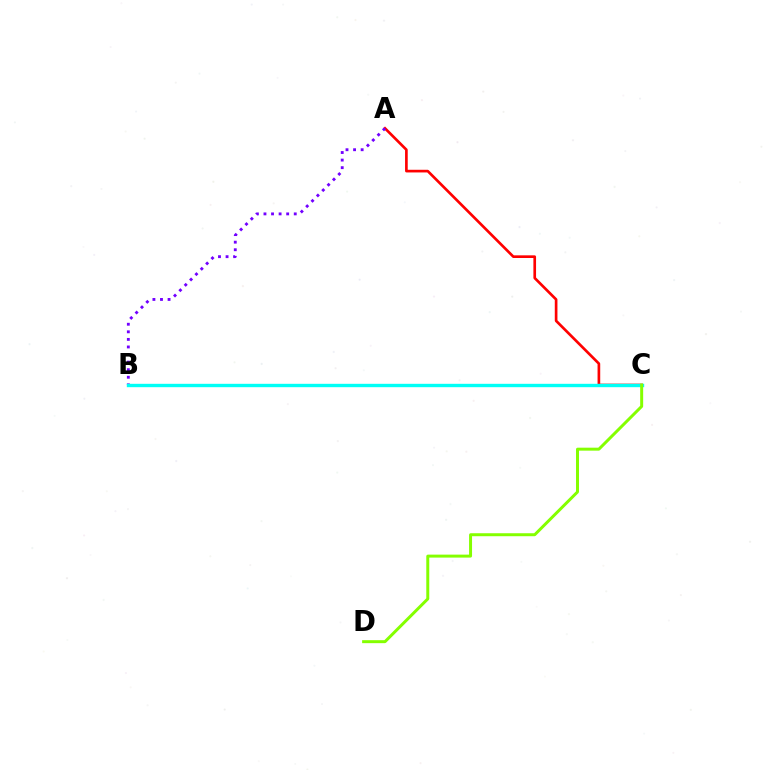{('A', 'C'): [{'color': '#ff0000', 'line_style': 'solid', 'thickness': 1.92}], ('A', 'B'): [{'color': '#7200ff', 'line_style': 'dotted', 'thickness': 2.06}], ('B', 'C'): [{'color': '#00fff6', 'line_style': 'solid', 'thickness': 2.44}], ('C', 'D'): [{'color': '#84ff00', 'line_style': 'solid', 'thickness': 2.14}]}